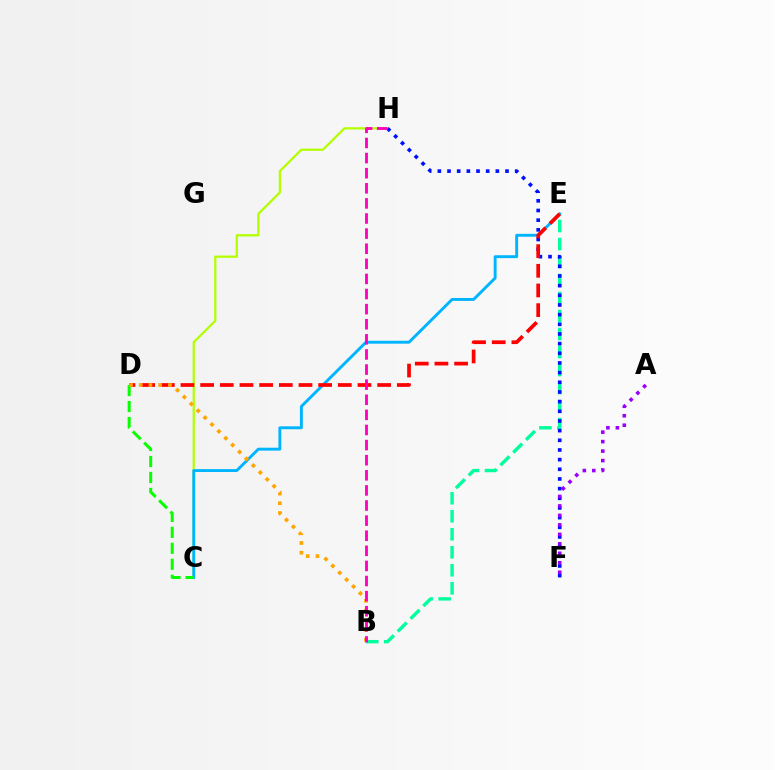{('B', 'E'): [{'color': '#00ff9d', 'line_style': 'dashed', 'thickness': 2.45}], ('C', 'H'): [{'color': '#b3ff00', 'line_style': 'solid', 'thickness': 1.62}], ('F', 'H'): [{'color': '#0010ff', 'line_style': 'dotted', 'thickness': 2.63}], ('C', 'E'): [{'color': '#00b5ff', 'line_style': 'solid', 'thickness': 2.09}], ('D', 'E'): [{'color': '#ff0000', 'line_style': 'dashed', 'thickness': 2.67}], ('C', 'D'): [{'color': '#08ff00', 'line_style': 'dashed', 'thickness': 2.17}], ('A', 'F'): [{'color': '#9b00ff', 'line_style': 'dotted', 'thickness': 2.58}], ('B', 'D'): [{'color': '#ffa500', 'line_style': 'dotted', 'thickness': 2.64}], ('B', 'H'): [{'color': '#ff00bd', 'line_style': 'dashed', 'thickness': 2.05}]}